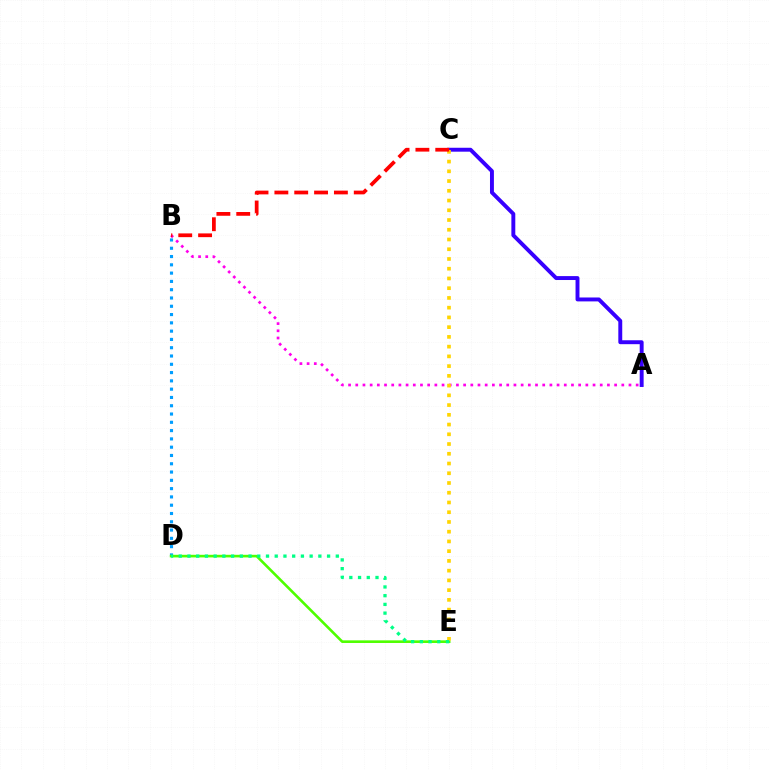{('A', 'B'): [{'color': '#ff00ed', 'line_style': 'dotted', 'thickness': 1.95}], ('B', 'D'): [{'color': '#009eff', 'line_style': 'dotted', 'thickness': 2.25}], ('D', 'E'): [{'color': '#4fff00', 'line_style': 'solid', 'thickness': 1.89}, {'color': '#00ff86', 'line_style': 'dotted', 'thickness': 2.37}], ('A', 'C'): [{'color': '#3700ff', 'line_style': 'solid', 'thickness': 2.82}], ('C', 'E'): [{'color': '#ffd500', 'line_style': 'dotted', 'thickness': 2.65}], ('B', 'C'): [{'color': '#ff0000', 'line_style': 'dashed', 'thickness': 2.7}]}